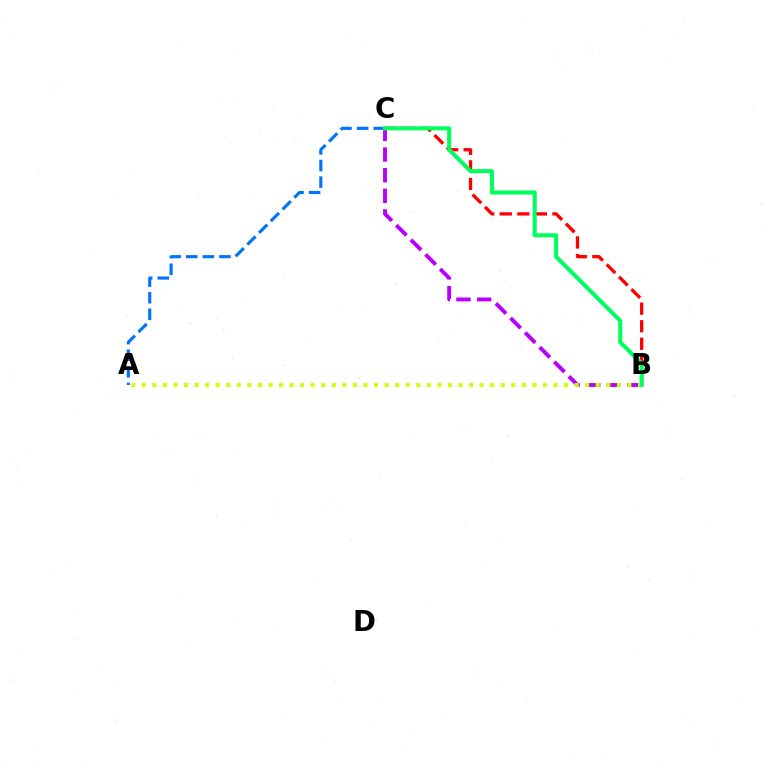{('B', 'C'): [{'color': '#b900ff', 'line_style': 'dashed', 'thickness': 2.8}, {'color': '#ff0000', 'line_style': 'dashed', 'thickness': 2.38}, {'color': '#00ff5c', 'line_style': 'solid', 'thickness': 2.92}], ('A', 'C'): [{'color': '#0074ff', 'line_style': 'dashed', 'thickness': 2.26}], ('A', 'B'): [{'color': '#d1ff00', 'line_style': 'dotted', 'thickness': 2.87}]}